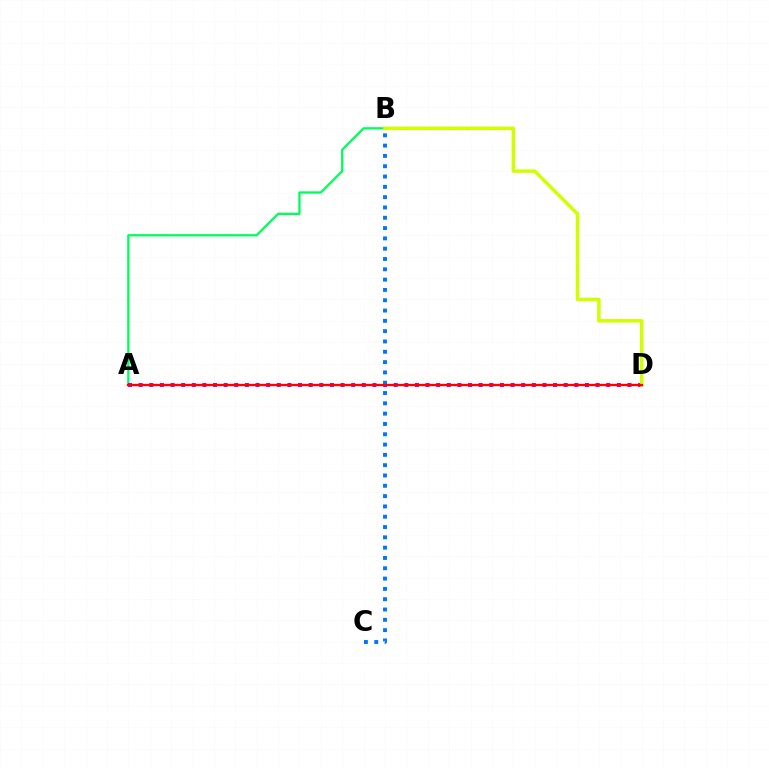{('A', 'B'): [{'color': '#00ff5c', 'line_style': 'solid', 'thickness': 1.67}], ('A', 'D'): [{'color': '#b900ff', 'line_style': 'dotted', 'thickness': 2.89}, {'color': '#ff0000', 'line_style': 'solid', 'thickness': 1.65}], ('B', 'C'): [{'color': '#0074ff', 'line_style': 'dotted', 'thickness': 2.8}], ('B', 'D'): [{'color': '#d1ff00', 'line_style': 'solid', 'thickness': 2.53}]}